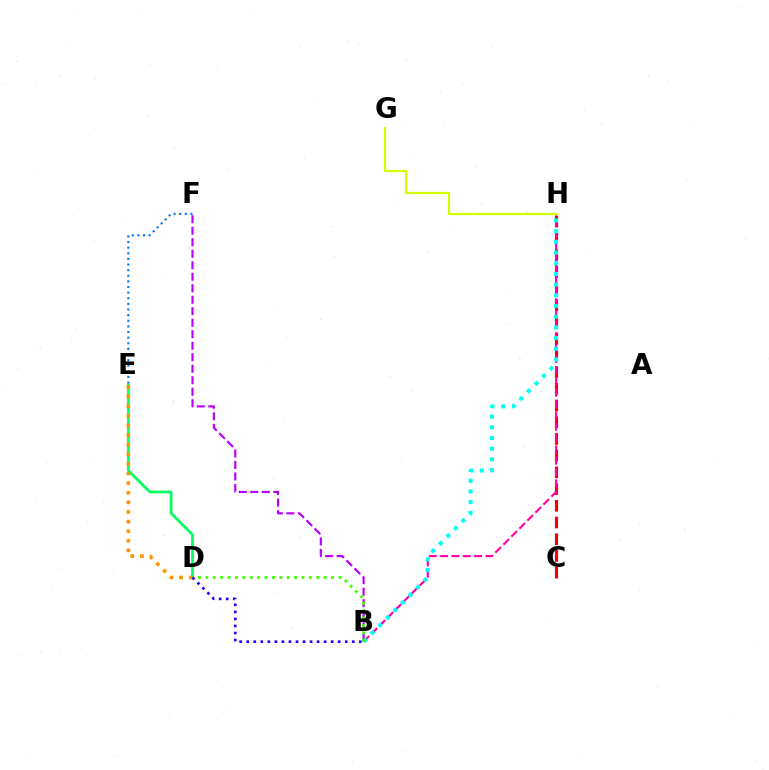{('C', 'H'): [{'color': '#ff0000', 'line_style': 'dashed', 'thickness': 2.27}], ('E', 'F'): [{'color': '#0074ff', 'line_style': 'dotted', 'thickness': 1.53}], ('B', 'H'): [{'color': '#ff00ac', 'line_style': 'dashed', 'thickness': 1.54}, {'color': '#00fff6', 'line_style': 'dotted', 'thickness': 2.91}], ('B', 'F'): [{'color': '#b900ff', 'line_style': 'dashed', 'thickness': 1.56}], ('B', 'D'): [{'color': '#3dff00', 'line_style': 'dotted', 'thickness': 2.01}, {'color': '#2500ff', 'line_style': 'dotted', 'thickness': 1.91}], ('D', 'E'): [{'color': '#00ff5c', 'line_style': 'solid', 'thickness': 1.94}, {'color': '#ff9400', 'line_style': 'dotted', 'thickness': 2.61}], ('G', 'H'): [{'color': '#d1ff00', 'line_style': 'solid', 'thickness': 1.59}]}